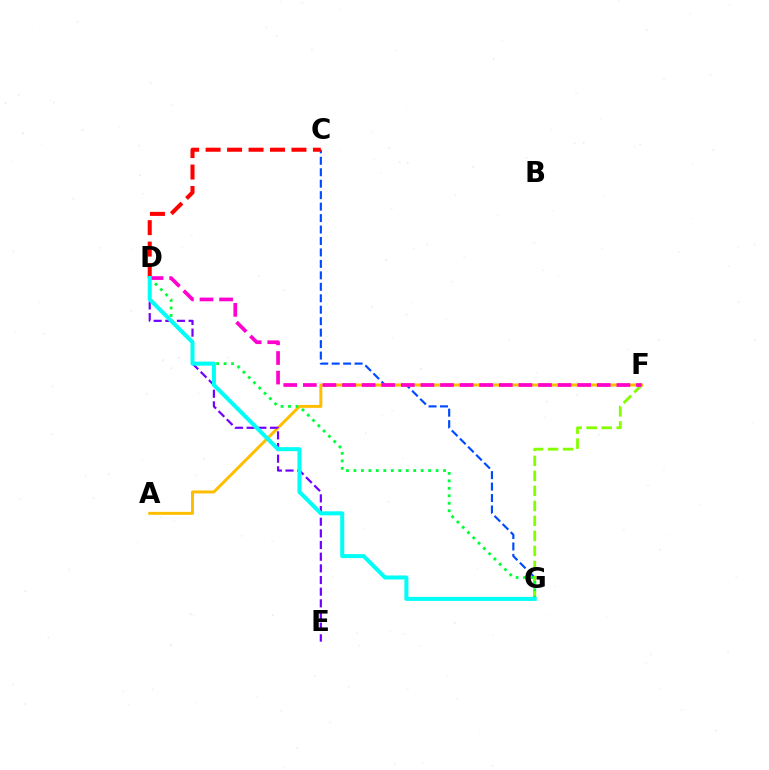{('C', 'G'): [{'color': '#004bff', 'line_style': 'dashed', 'thickness': 1.56}], ('F', 'G'): [{'color': '#84ff00', 'line_style': 'dashed', 'thickness': 2.04}], ('A', 'F'): [{'color': '#ffbd00', 'line_style': 'solid', 'thickness': 2.14}], ('C', 'D'): [{'color': '#ff0000', 'line_style': 'dashed', 'thickness': 2.92}], ('D', 'G'): [{'color': '#00ff39', 'line_style': 'dotted', 'thickness': 2.03}, {'color': '#00fff6', 'line_style': 'solid', 'thickness': 2.89}], ('D', 'E'): [{'color': '#7200ff', 'line_style': 'dashed', 'thickness': 1.58}], ('D', 'F'): [{'color': '#ff00cf', 'line_style': 'dashed', 'thickness': 2.66}]}